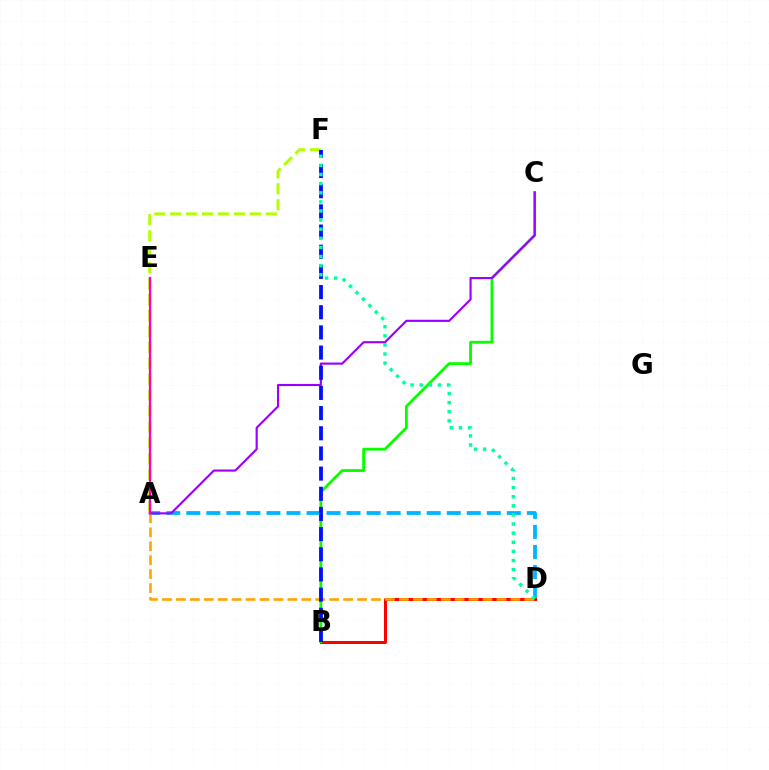{('A', 'D'): [{'color': '#00b5ff', 'line_style': 'dashed', 'thickness': 2.72}, {'color': '#ffa500', 'line_style': 'dashed', 'thickness': 1.89}], ('B', 'D'): [{'color': '#ff0000', 'line_style': 'solid', 'thickness': 2.16}], ('B', 'C'): [{'color': '#08ff00', 'line_style': 'solid', 'thickness': 2.04}], ('A', 'F'): [{'color': '#b3ff00', 'line_style': 'dashed', 'thickness': 2.16}], ('A', 'C'): [{'color': '#9b00ff', 'line_style': 'solid', 'thickness': 1.54}], ('B', 'F'): [{'color': '#0010ff', 'line_style': 'dashed', 'thickness': 2.74}], ('D', 'F'): [{'color': '#00ff9d', 'line_style': 'dotted', 'thickness': 2.47}], ('A', 'E'): [{'color': '#ff00bd', 'line_style': 'solid', 'thickness': 1.65}]}